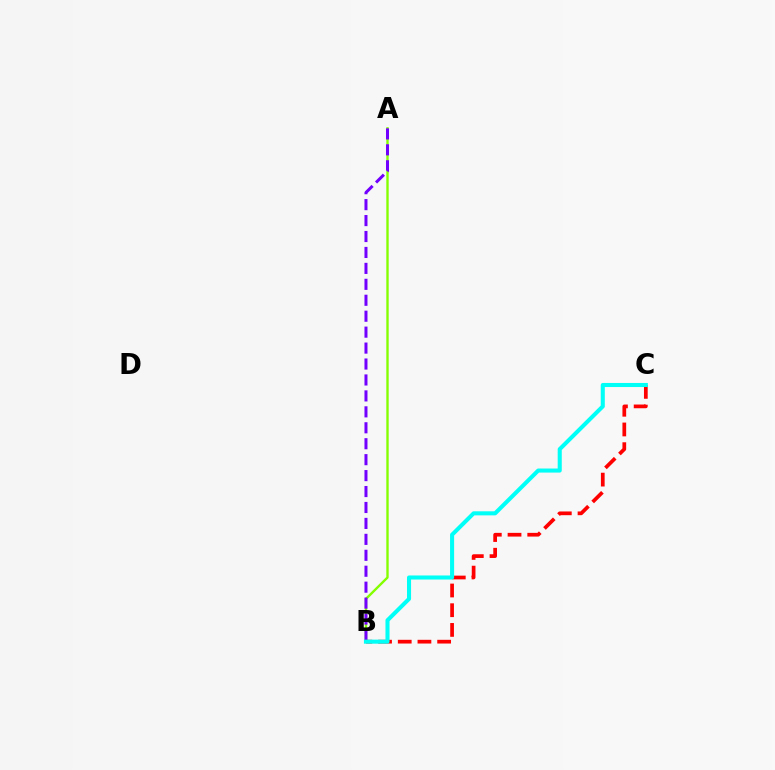{('A', 'B'): [{'color': '#84ff00', 'line_style': 'solid', 'thickness': 1.71}, {'color': '#7200ff', 'line_style': 'dashed', 'thickness': 2.17}], ('B', 'C'): [{'color': '#ff0000', 'line_style': 'dashed', 'thickness': 2.68}, {'color': '#00fff6', 'line_style': 'solid', 'thickness': 2.92}]}